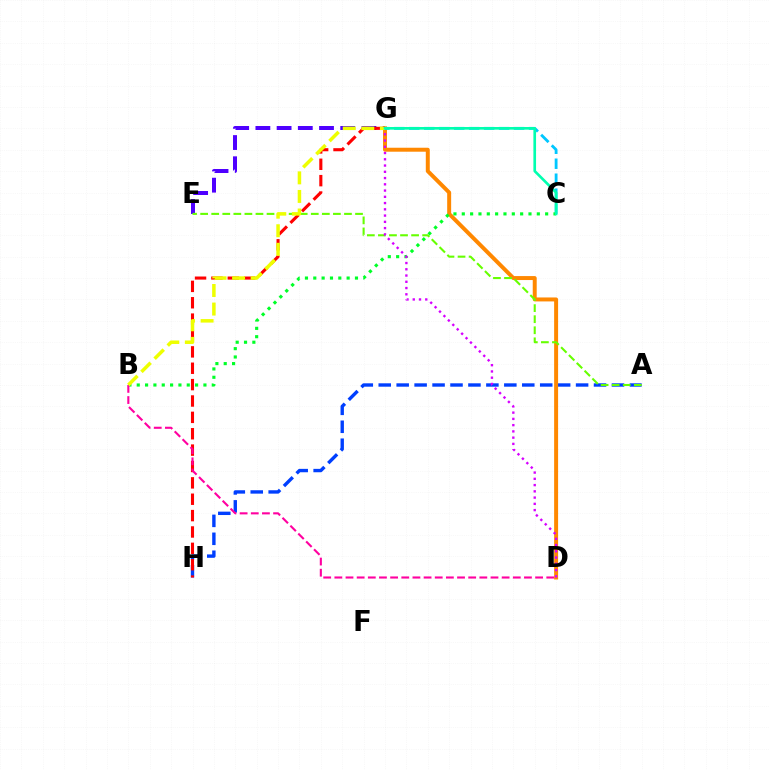{('A', 'H'): [{'color': '#003fff', 'line_style': 'dashed', 'thickness': 2.44}], ('E', 'G'): [{'color': '#4f00ff', 'line_style': 'dashed', 'thickness': 2.88}], ('D', 'G'): [{'color': '#ff8800', 'line_style': 'solid', 'thickness': 2.85}, {'color': '#d600ff', 'line_style': 'dotted', 'thickness': 1.7}], ('C', 'G'): [{'color': '#00c7ff', 'line_style': 'dashed', 'thickness': 2.03}, {'color': '#00ffaf', 'line_style': 'solid', 'thickness': 1.91}], ('B', 'C'): [{'color': '#00ff27', 'line_style': 'dotted', 'thickness': 2.27}], ('A', 'E'): [{'color': '#66ff00', 'line_style': 'dashed', 'thickness': 1.5}], ('G', 'H'): [{'color': '#ff0000', 'line_style': 'dashed', 'thickness': 2.22}], ('B', 'D'): [{'color': '#ff00a0', 'line_style': 'dashed', 'thickness': 1.52}], ('B', 'G'): [{'color': '#eeff00', 'line_style': 'dashed', 'thickness': 2.52}]}